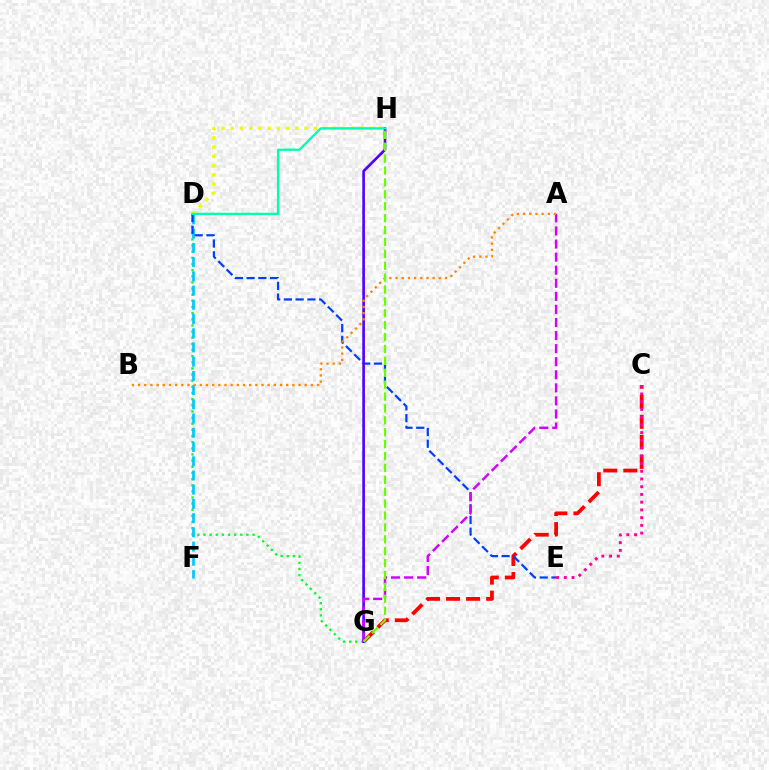{('D', 'G'): [{'color': '#00ff27', 'line_style': 'dotted', 'thickness': 1.67}], ('C', 'G'): [{'color': '#ff0000', 'line_style': 'dashed', 'thickness': 2.72}], ('D', 'F'): [{'color': '#00c7ff', 'line_style': 'dashed', 'thickness': 1.93}], ('D', 'E'): [{'color': '#003fff', 'line_style': 'dashed', 'thickness': 1.59}], ('D', 'H'): [{'color': '#eeff00', 'line_style': 'dotted', 'thickness': 2.51}, {'color': '#00ffaf', 'line_style': 'solid', 'thickness': 1.66}], ('G', 'H'): [{'color': '#4f00ff', 'line_style': 'solid', 'thickness': 1.9}, {'color': '#66ff00', 'line_style': 'dashed', 'thickness': 1.62}], ('A', 'G'): [{'color': '#d600ff', 'line_style': 'dashed', 'thickness': 1.78}], ('C', 'E'): [{'color': '#ff00a0', 'line_style': 'dotted', 'thickness': 2.1}], ('A', 'B'): [{'color': '#ff8800', 'line_style': 'dotted', 'thickness': 1.68}]}